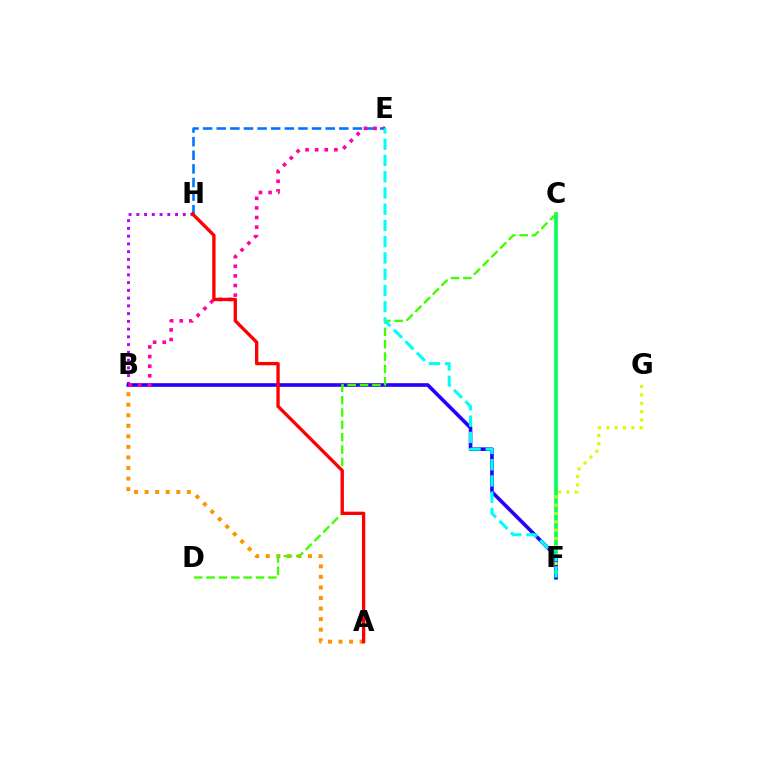{('C', 'F'): [{'color': '#00ff5c', 'line_style': 'solid', 'thickness': 2.65}], ('A', 'B'): [{'color': '#ff9400', 'line_style': 'dotted', 'thickness': 2.87}], ('B', 'H'): [{'color': '#b900ff', 'line_style': 'dotted', 'thickness': 2.1}], ('E', 'H'): [{'color': '#0074ff', 'line_style': 'dashed', 'thickness': 1.85}], ('B', 'F'): [{'color': '#2500ff', 'line_style': 'solid', 'thickness': 2.61}], ('B', 'E'): [{'color': '#ff00ac', 'line_style': 'dotted', 'thickness': 2.61}], ('F', 'G'): [{'color': '#d1ff00', 'line_style': 'dotted', 'thickness': 2.26}], ('C', 'D'): [{'color': '#3dff00', 'line_style': 'dashed', 'thickness': 1.68}], ('A', 'H'): [{'color': '#ff0000', 'line_style': 'solid', 'thickness': 2.4}], ('E', 'F'): [{'color': '#00fff6', 'line_style': 'dashed', 'thickness': 2.21}]}